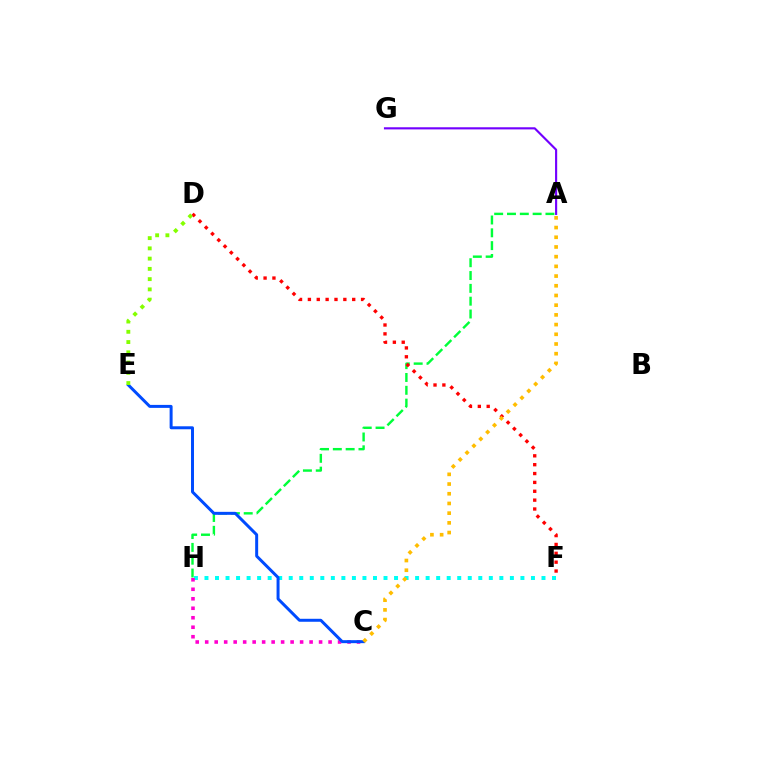{('A', 'H'): [{'color': '#00ff39', 'line_style': 'dashed', 'thickness': 1.74}], ('F', 'H'): [{'color': '#00fff6', 'line_style': 'dotted', 'thickness': 2.86}], ('D', 'F'): [{'color': '#ff0000', 'line_style': 'dotted', 'thickness': 2.41}], ('C', 'H'): [{'color': '#ff00cf', 'line_style': 'dotted', 'thickness': 2.58}], ('A', 'G'): [{'color': '#7200ff', 'line_style': 'solid', 'thickness': 1.54}], ('C', 'E'): [{'color': '#004bff', 'line_style': 'solid', 'thickness': 2.15}], ('A', 'C'): [{'color': '#ffbd00', 'line_style': 'dotted', 'thickness': 2.64}], ('D', 'E'): [{'color': '#84ff00', 'line_style': 'dotted', 'thickness': 2.79}]}